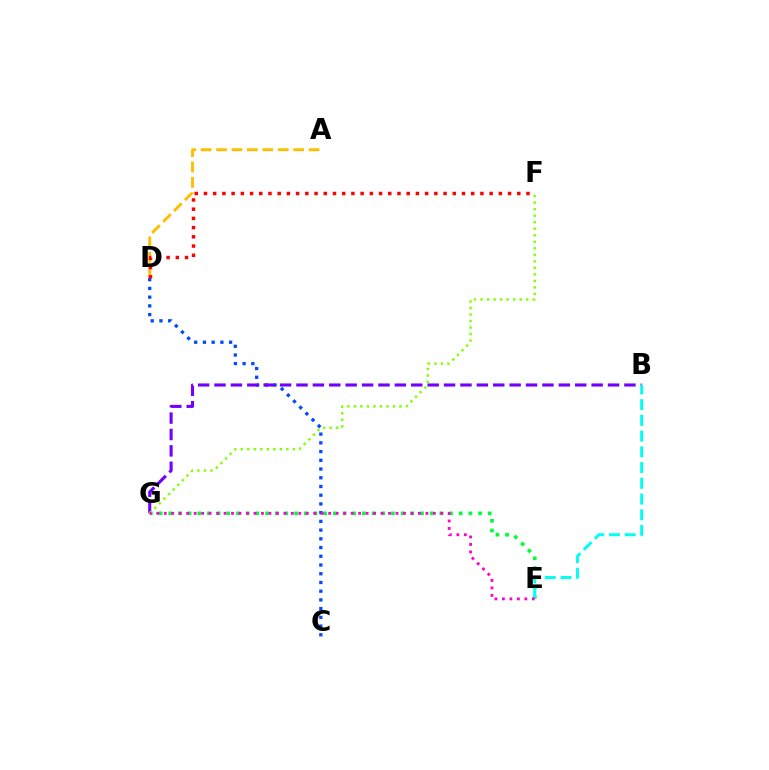{('C', 'D'): [{'color': '#004bff', 'line_style': 'dotted', 'thickness': 2.37}], ('B', 'G'): [{'color': '#7200ff', 'line_style': 'dashed', 'thickness': 2.23}], ('A', 'D'): [{'color': '#ffbd00', 'line_style': 'dashed', 'thickness': 2.1}], ('E', 'G'): [{'color': '#00ff39', 'line_style': 'dotted', 'thickness': 2.63}, {'color': '#ff00cf', 'line_style': 'dotted', 'thickness': 2.03}], ('B', 'E'): [{'color': '#00fff6', 'line_style': 'dashed', 'thickness': 2.14}], ('F', 'G'): [{'color': '#84ff00', 'line_style': 'dotted', 'thickness': 1.77}], ('D', 'F'): [{'color': '#ff0000', 'line_style': 'dotted', 'thickness': 2.5}]}